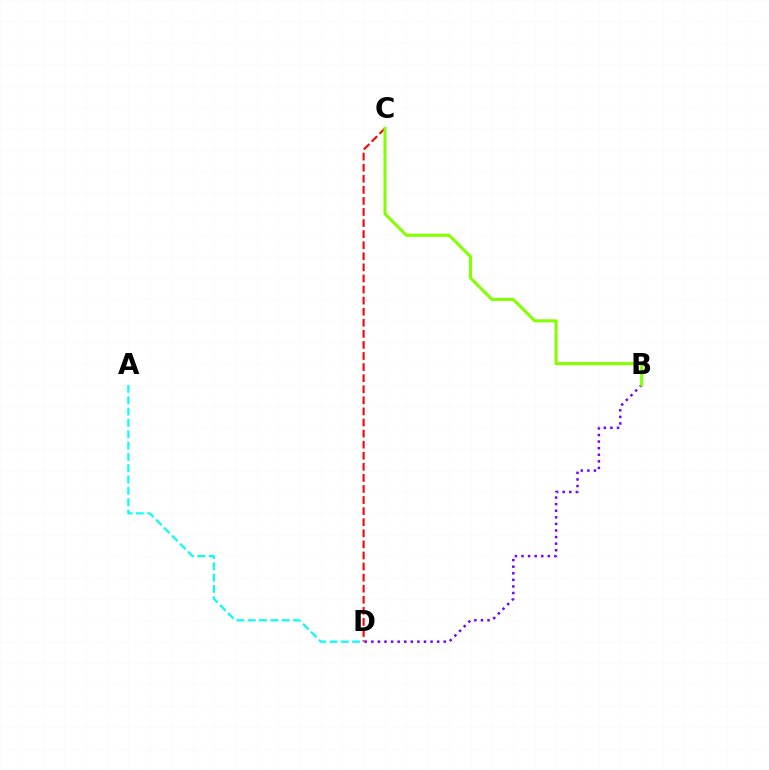{('C', 'D'): [{'color': '#ff0000', 'line_style': 'dashed', 'thickness': 1.51}], ('B', 'D'): [{'color': '#7200ff', 'line_style': 'dotted', 'thickness': 1.79}], ('B', 'C'): [{'color': '#84ff00', 'line_style': 'solid', 'thickness': 2.21}], ('A', 'D'): [{'color': '#00fff6', 'line_style': 'dashed', 'thickness': 1.54}]}